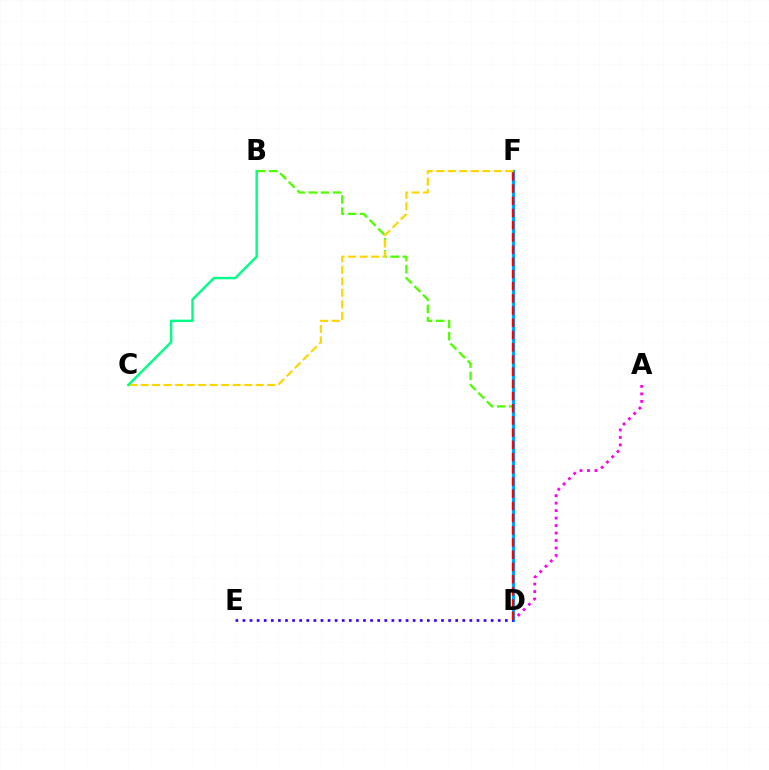{('A', 'D'): [{'color': '#ff00ed', 'line_style': 'dotted', 'thickness': 2.03}], ('B', 'D'): [{'color': '#4fff00', 'line_style': 'dashed', 'thickness': 1.65}], ('D', 'F'): [{'color': '#009eff', 'line_style': 'solid', 'thickness': 2.28}, {'color': '#ff0000', 'line_style': 'dashed', 'thickness': 1.66}], ('D', 'E'): [{'color': '#3700ff', 'line_style': 'dotted', 'thickness': 1.93}], ('C', 'F'): [{'color': '#ffd500', 'line_style': 'dashed', 'thickness': 1.56}], ('B', 'C'): [{'color': '#00ff86', 'line_style': 'solid', 'thickness': 1.75}]}